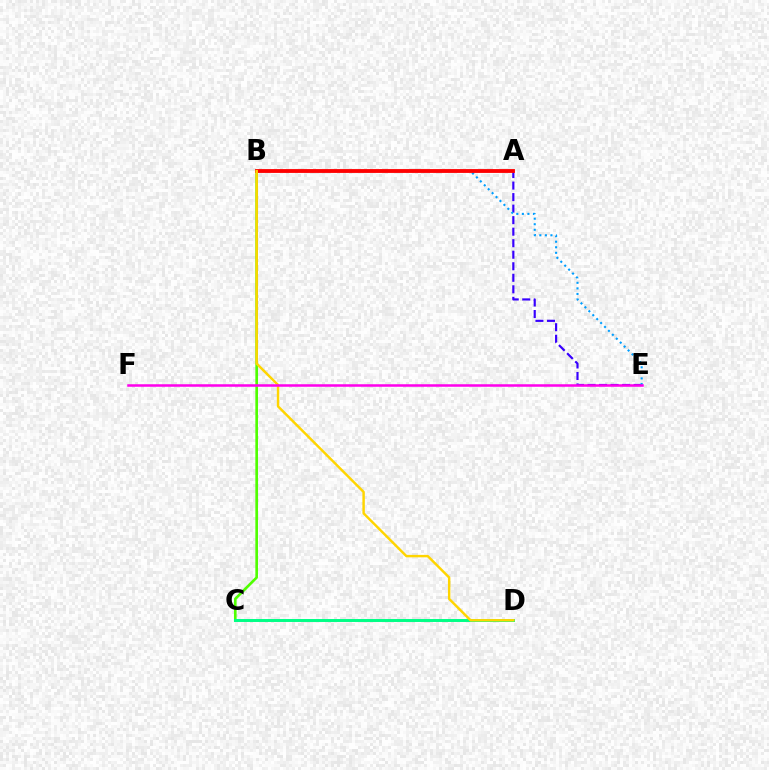{('B', 'C'): [{'color': '#4fff00', 'line_style': 'solid', 'thickness': 1.91}], ('A', 'E'): [{'color': '#3700ff', 'line_style': 'dashed', 'thickness': 1.57}], ('C', 'D'): [{'color': '#00ff86', 'line_style': 'solid', 'thickness': 2.13}], ('B', 'E'): [{'color': '#009eff', 'line_style': 'dotted', 'thickness': 1.51}], ('A', 'B'): [{'color': '#ff0000', 'line_style': 'solid', 'thickness': 2.76}], ('B', 'D'): [{'color': '#ffd500', 'line_style': 'solid', 'thickness': 1.76}], ('E', 'F'): [{'color': '#ff00ed', 'line_style': 'solid', 'thickness': 1.82}]}